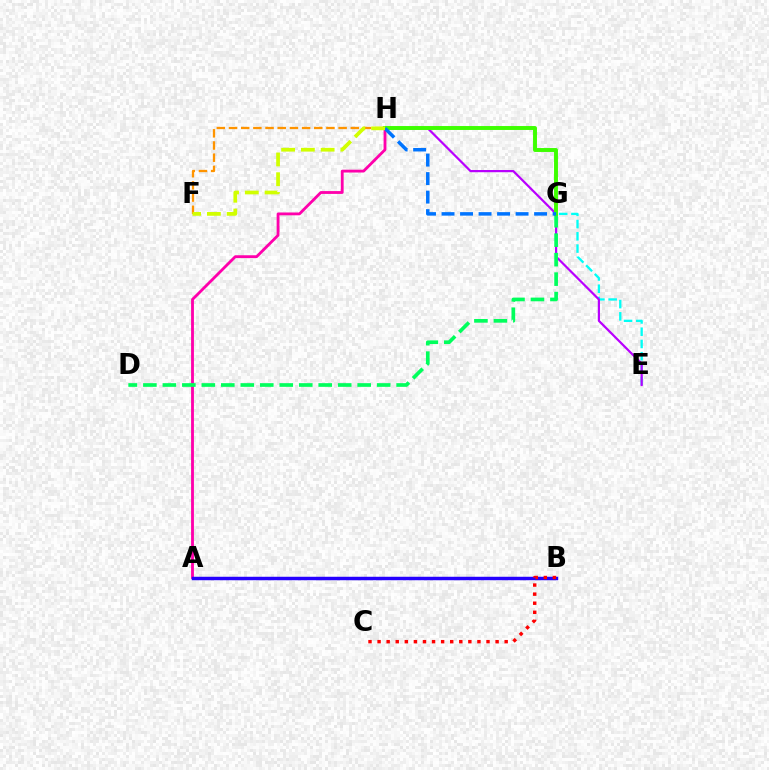{('E', 'G'): [{'color': '#00fff6', 'line_style': 'dashed', 'thickness': 1.66}], ('A', 'H'): [{'color': '#ff00ac', 'line_style': 'solid', 'thickness': 2.04}], ('A', 'B'): [{'color': '#2500ff', 'line_style': 'solid', 'thickness': 2.49}], ('E', 'H'): [{'color': '#b900ff', 'line_style': 'solid', 'thickness': 1.59}], ('D', 'G'): [{'color': '#00ff5c', 'line_style': 'dashed', 'thickness': 2.65}], ('G', 'H'): [{'color': '#3dff00', 'line_style': 'solid', 'thickness': 2.82}, {'color': '#0074ff', 'line_style': 'dashed', 'thickness': 2.51}], ('F', 'H'): [{'color': '#ff9400', 'line_style': 'dashed', 'thickness': 1.65}, {'color': '#d1ff00', 'line_style': 'dashed', 'thickness': 2.69}], ('B', 'C'): [{'color': '#ff0000', 'line_style': 'dotted', 'thickness': 2.47}]}